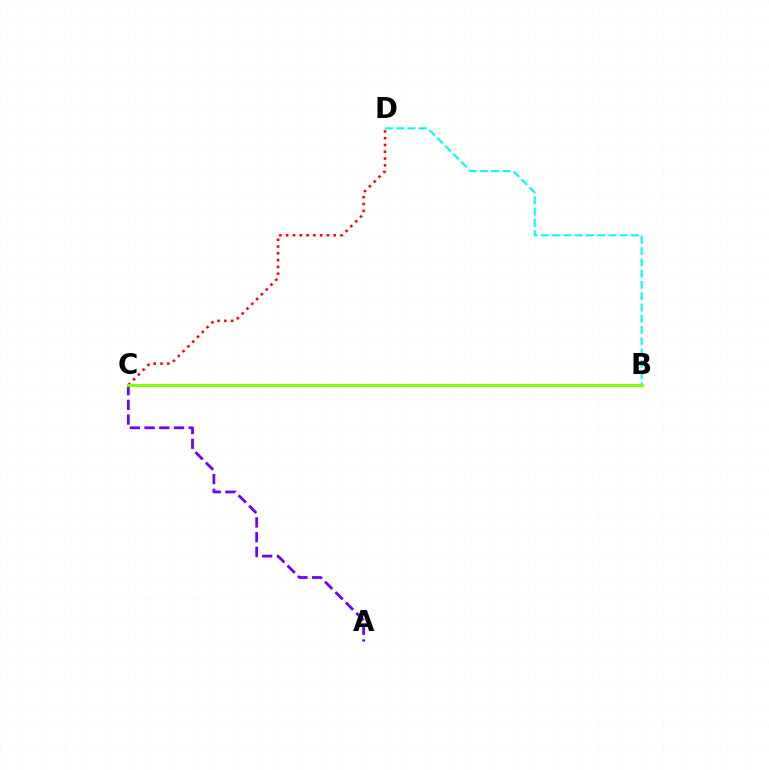{('B', 'D'): [{'color': '#00fff6', 'line_style': 'dashed', 'thickness': 1.53}], ('A', 'C'): [{'color': '#7200ff', 'line_style': 'dashed', 'thickness': 2.0}], ('C', 'D'): [{'color': '#ff0000', 'line_style': 'dotted', 'thickness': 1.85}], ('B', 'C'): [{'color': '#84ff00', 'line_style': 'solid', 'thickness': 2.14}]}